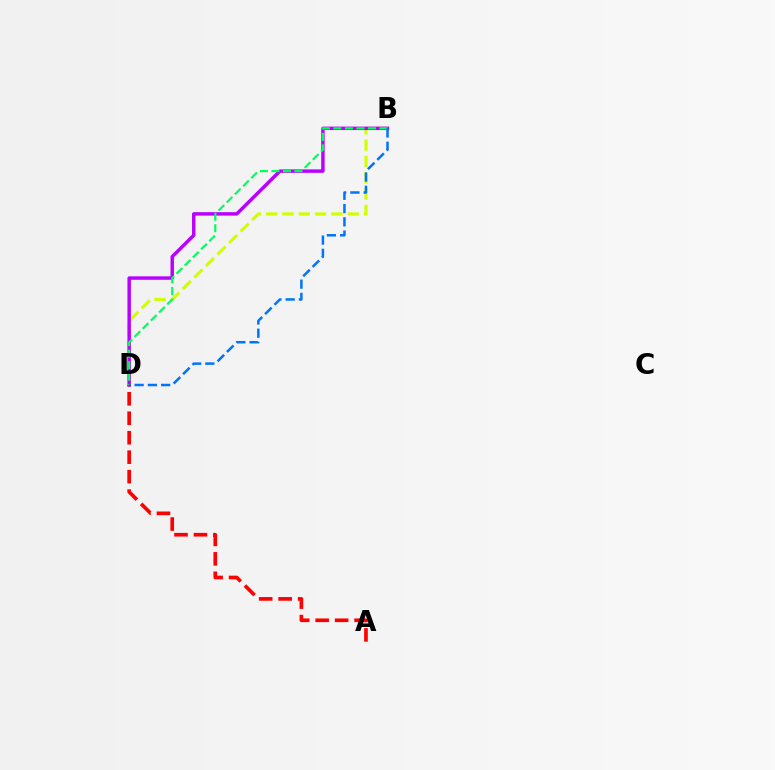{('B', 'D'): [{'color': '#d1ff00', 'line_style': 'dashed', 'thickness': 2.22}, {'color': '#b900ff', 'line_style': 'solid', 'thickness': 2.48}, {'color': '#00ff5c', 'line_style': 'dashed', 'thickness': 1.56}, {'color': '#0074ff', 'line_style': 'dashed', 'thickness': 1.8}], ('A', 'D'): [{'color': '#ff0000', 'line_style': 'dashed', 'thickness': 2.64}]}